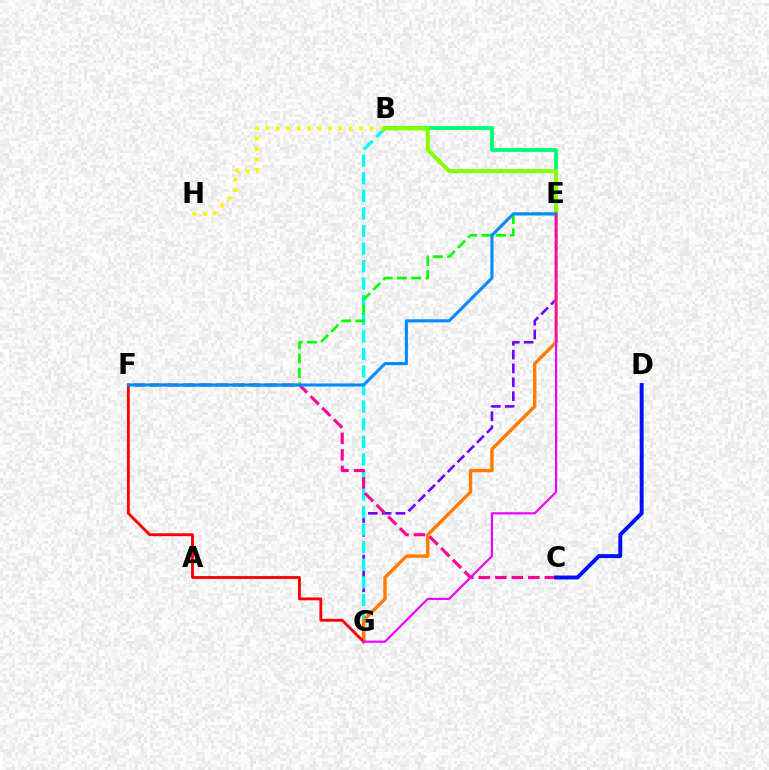{('E', 'G'): [{'color': '#7200ff', 'line_style': 'dashed', 'thickness': 1.88}, {'color': '#ff7c00', 'line_style': 'solid', 'thickness': 2.45}, {'color': '#ee00ff', 'line_style': 'solid', 'thickness': 1.57}], ('B', 'G'): [{'color': '#00fff6', 'line_style': 'dashed', 'thickness': 2.39}], ('B', 'E'): [{'color': '#00ff74', 'line_style': 'solid', 'thickness': 2.77}, {'color': '#84ff00', 'line_style': 'solid', 'thickness': 2.96}], ('C', 'F'): [{'color': '#ff0094', 'line_style': 'dashed', 'thickness': 2.24}], ('B', 'H'): [{'color': '#fcf500', 'line_style': 'dotted', 'thickness': 2.83}], ('E', 'F'): [{'color': '#08ff00', 'line_style': 'dashed', 'thickness': 1.95}, {'color': '#008cff', 'line_style': 'solid', 'thickness': 2.22}], ('F', 'G'): [{'color': '#ff0000', 'line_style': 'solid', 'thickness': 2.05}], ('C', 'D'): [{'color': '#0010ff', 'line_style': 'solid', 'thickness': 2.83}]}